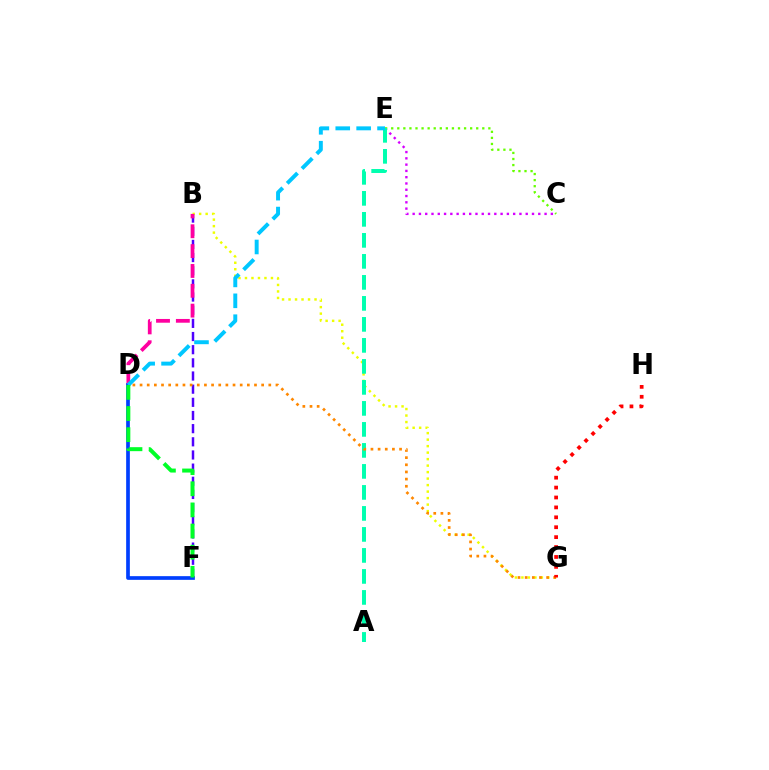{('B', 'F'): [{'color': '#4f00ff', 'line_style': 'dashed', 'thickness': 1.79}], ('B', 'G'): [{'color': '#eeff00', 'line_style': 'dotted', 'thickness': 1.77}], ('B', 'D'): [{'color': '#ff00a0', 'line_style': 'dashed', 'thickness': 2.7}], ('C', 'E'): [{'color': '#d600ff', 'line_style': 'dotted', 'thickness': 1.71}, {'color': '#66ff00', 'line_style': 'dotted', 'thickness': 1.65}], ('D', 'F'): [{'color': '#003fff', 'line_style': 'solid', 'thickness': 2.66}, {'color': '#00ff27', 'line_style': 'dashed', 'thickness': 2.87}], ('A', 'E'): [{'color': '#00ffaf', 'line_style': 'dashed', 'thickness': 2.85}], ('D', 'G'): [{'color': '#ff8800', 'line_style': 'dotted', 'thickness': 1.94}], ('D', 'E'): [{'color': '#00c7ff', 'line_style': 'dashed', 'thickness': 2.84}], ('G', 'H'): [{'color': '#ff0000', 'line_style': 'dotted', 'thickness': 2.69}]}